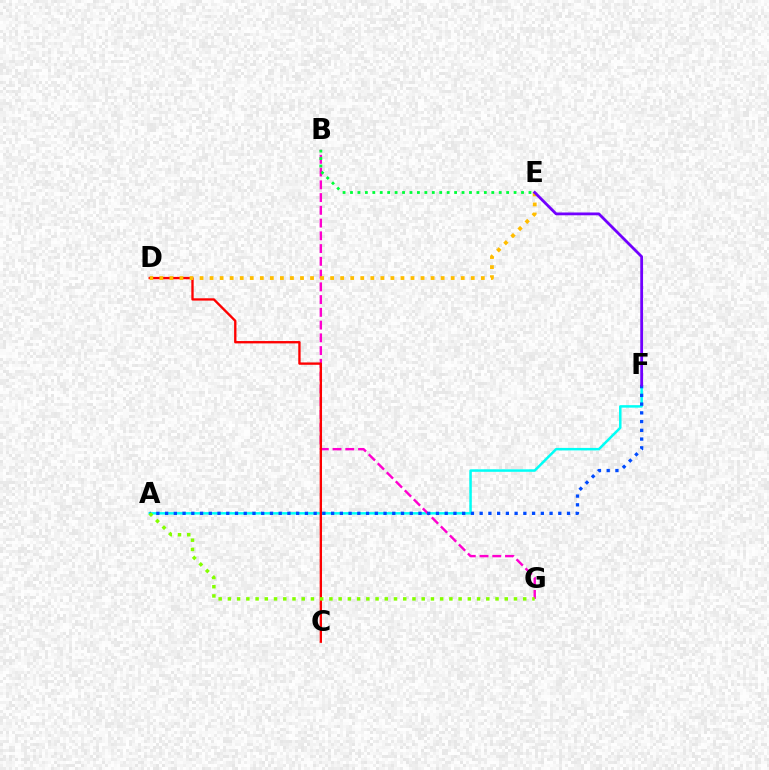{('A', 'F'): [{'color': '#00fff6', 'line_style': 'solid', 'thickness': 1.8}, {'color': '#004bff', 'line_style': 'dotted', 'thickness': 2.37}], ('B', 'G'): [{'color': '#ff00cf', 'line_style': 'dashed', 'thickness': 1.73}], ('C', 'D'): [{'color': '#ff0000', 'line_style': 'solid', 'thickness': 1.69}], ('D', 'E'): [{'color': '#ffbd00', 'line_style': 'dotted', 'thickness': 2.73}], ('A', 'G'): [{'color': '#84ff00', 'line_style': 'dotted', 'thickness': 2.51}], ('E', 'F'): [{'color': '#7200ff', 'line_style': 'solid', 'thickness': 2.02}], ('B', 'E'): [{'color': '#00ff39', 'line_style': 'dotted', 'thickness': 2.02}]}